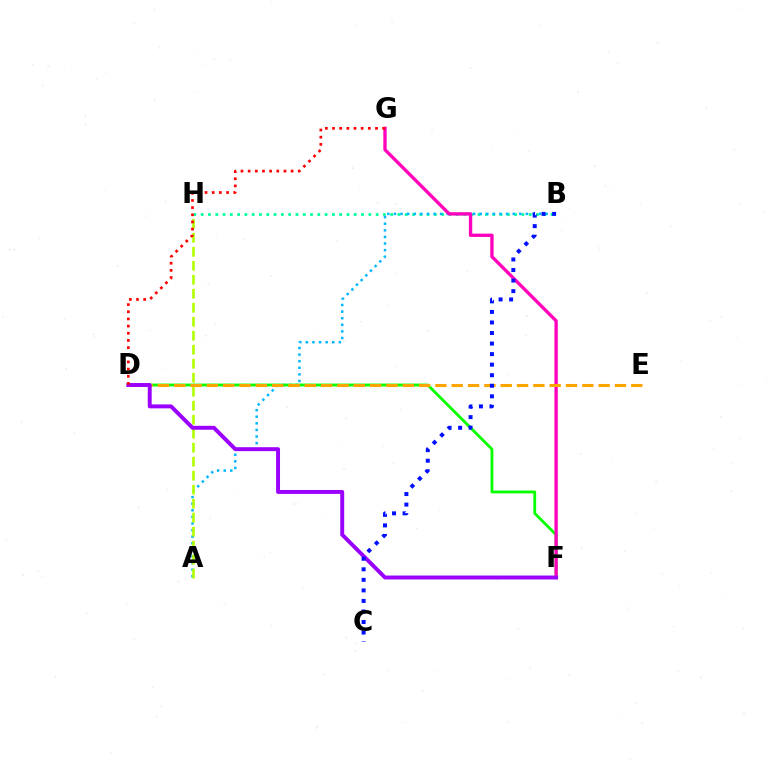{('B', 'H'): [{'color': '#00ff9d', 'line_style': 'dotted', 'thickness': 1.98}], ('A', 'B'): [{'color': '#00b5ff', 'line_style': 'dotted', 'thickness': 1.79}], ('D', 'F'): [{'color': '#08ff00', 'line_style': 'solid', 'thickness': 2.04}, {'color': '#9b00ff', 'line_style': 'solid', 'thickness': 2.82}], ('F', 'G'): [{'color': '#ff00bd', 'line_style': 'solid', 'thickness': 2.4}], ('A', 'H'): [{'color': '#b3ff00', 'line_style': 'dashed', 'thickness': 1.9}], ('D', 'E'): [{'color': '#ffa500', 'line_style': 'dashed', 'thickness': 2.22}], ('D', 'G'): [{'color': '#ff0000', 'line_style': 'dotted', 'thickness': 1.95}], ('B', 'C'): [{'color': '#0010ff', 'line_style': 'dotted', 'thickness': 2.87}]}